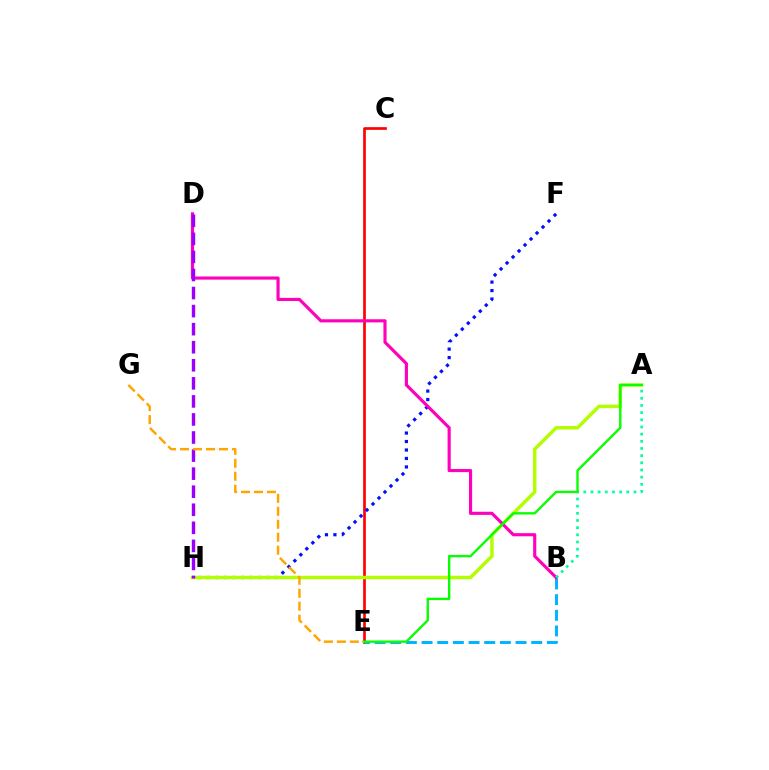{('C', 'E'): [{'color': '#ff0000', 'line_style': 'solid', 'thickness': 1.93}], ('F', 'H'): [{'color': '#0010ff', 'line_style': 'dotted', 'thickness': 2.3}], ('B', 'E'): [{'color': '#00b5ff', 'line_style': 'dashed', 'thickness': 2.13}], ('A', 'H'): [{'color': '#b3ff00', 'line_style': 'solid', 'thickness': 2.49}], ('B', 'D'): [{'color': '#ff00bd', 'line_style': 'solid', 'thickness': 2.26}], ('D', 'H'): [{'color': '#9b00ff', 'line_style': 'dashed', 'thickness': 2.45}], ('A', 'B'): [{'color': '#00ff9d', 'line_style': 'dotted', 'thickness': 1.95}], ('A', 'E'): [{'color': '#08ff00', 'line_style': 'solid', 'thickness': 1.7}], ('E', 'G'): [{'color': '#ffa500', 'line_style': 'dashed', 'thickness': 1.76}]}